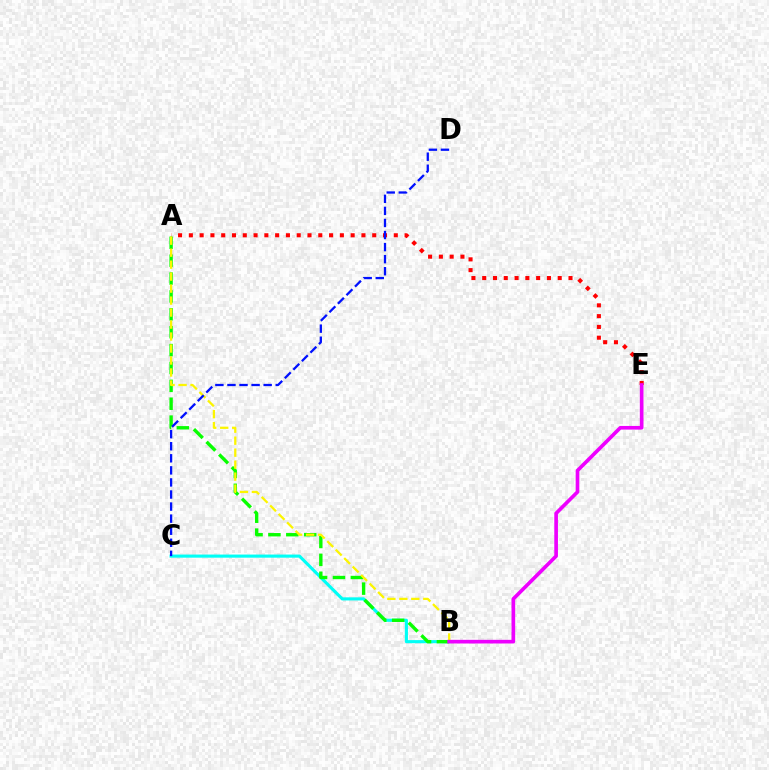{('B', 'C'): [{'color': '#00fff6', 'line_style': 'solid', 'thickness': 2.24}], ('A', 'B'): [{'color': '#08ff00', 'line_style': 'dashed', 'thickness': 2.43}, {'color': '#fcf500', 'line_style': 'dashed', 'thickness': 1.63}], ('A', 'E'): [{'color': '#ff0000', 'line_style': 'dotted', 'thickness': 2.93}], ('C', 'D'): [{'color': '#0010ff', 'line_style': 'dashed', 'thickness': 1.64}], ('B', 'E'): [{'color': '#ee00ff', 'line_style': 'solid', 'thickness': 2.63}]}